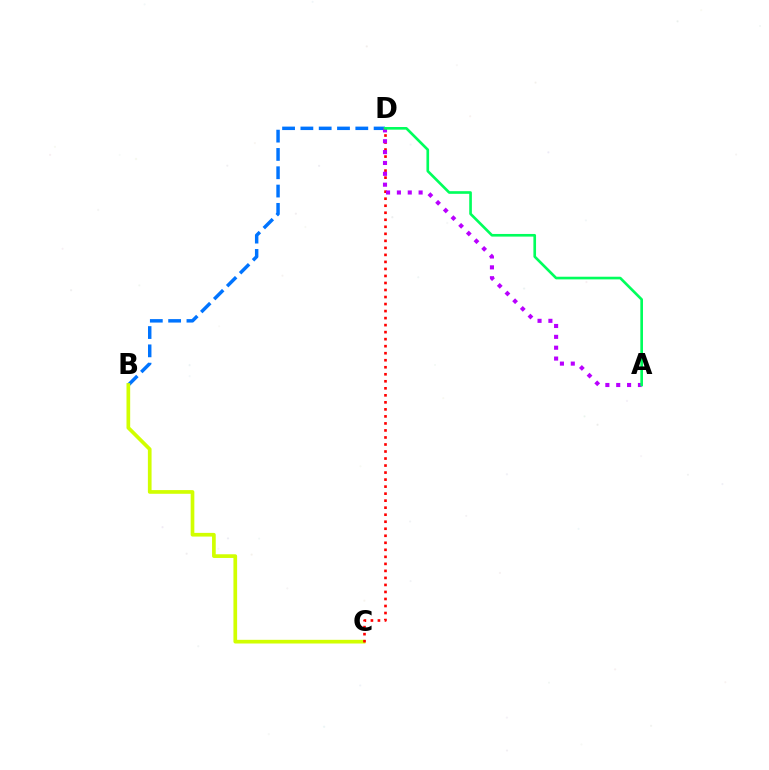{('B', 'D'): [{'color': '#0074ff', 'line_style': 'dashed', 'thickness': 2.49}], ('B', 'C'): [{'color': '#d1ff00', 'line_style': 'solid', 'thickness': 2.65}], ('C', 'D'): [{'color': '#ff0000', 'line_style': 'dotted', 'thickness': 1.91}], ('A', 'D'): [{'color': '#b900ff', 'line_style': 'dotted', 'thickness': 2.95}, {'color': '#00ff5c', 'line_style': 'solid', 'thickness': 1.91}]}